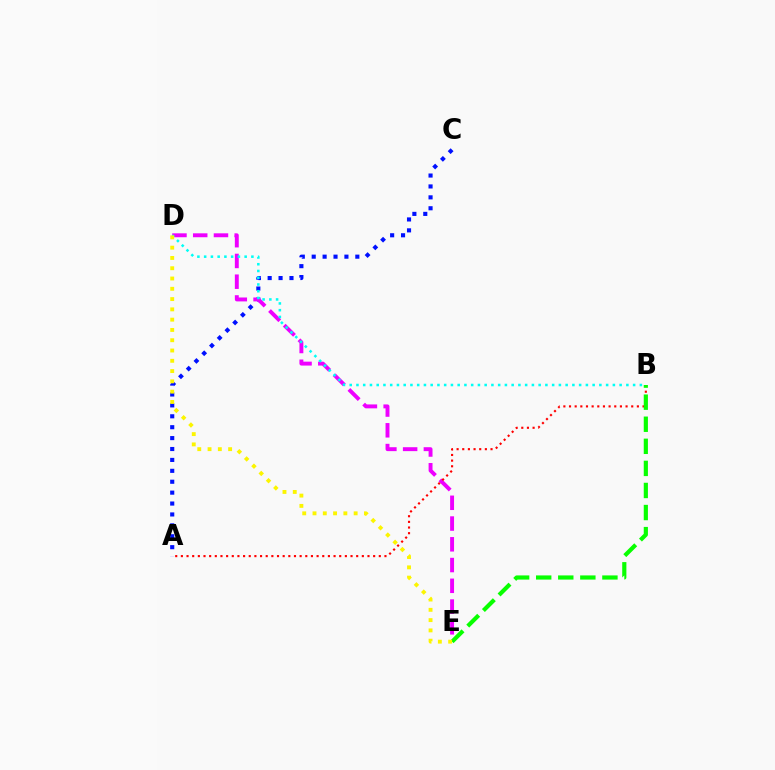{('A', 'C'): [{'color': '#0010ff', 'line_style': 'dotted', 'thickness': 2.96}], ('D', 'E'): [{'color': '#ee00ff', 'line_style': 'dashed', 'thickness': 2.82}, {'color': '#fcf500', 'line_style': 'dotted', 'thickness': 2.79}], ('A', 'B'): [{'color': '#ff0000', 'line_style': 'dotted', 'thickness': 1.54}], ('B', 'E'): [{'color': '#08ff00', 'line_style': 'dashed', 'thickness': 3.0}], ('B', 'D'): [{'color': '#00fff6', 'line_style': 'dotted', 'thickness': 1.83}]}